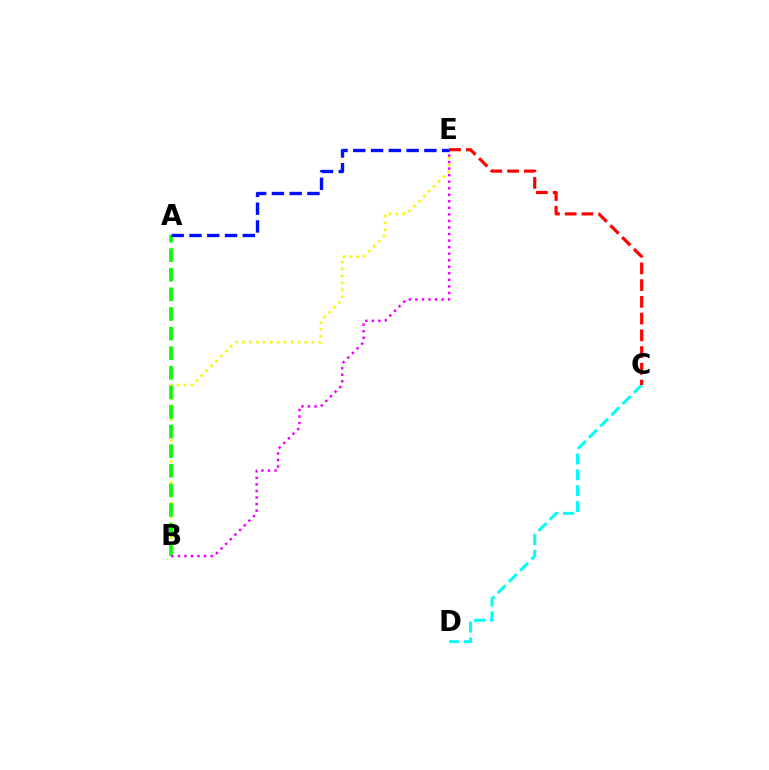{('B', 'E'): [{'color': '#fcf500', 'line_style': 'dotted', 'thickness': 1.88}, {'color': '#ee00ff', 'line_style': 'dotted', 'thickness': 1.78}], ('A', 'B'): [{'color': '#08ff00', 'line_style': 'dashed', 'thickness': 2.66}], ('C', 'D'): [{'color': '#00fff6', 'line_style': 'dashed', 'thickness': 2.15}], ('C', 'E'): [{'color': '#ff0000', 'line_style': 'dashed', 'thickness': 2.27}], ('A', 'E'): [{'color': '#0010ff', 'line_style': 'dashed', 'thickness': 2.41}]}